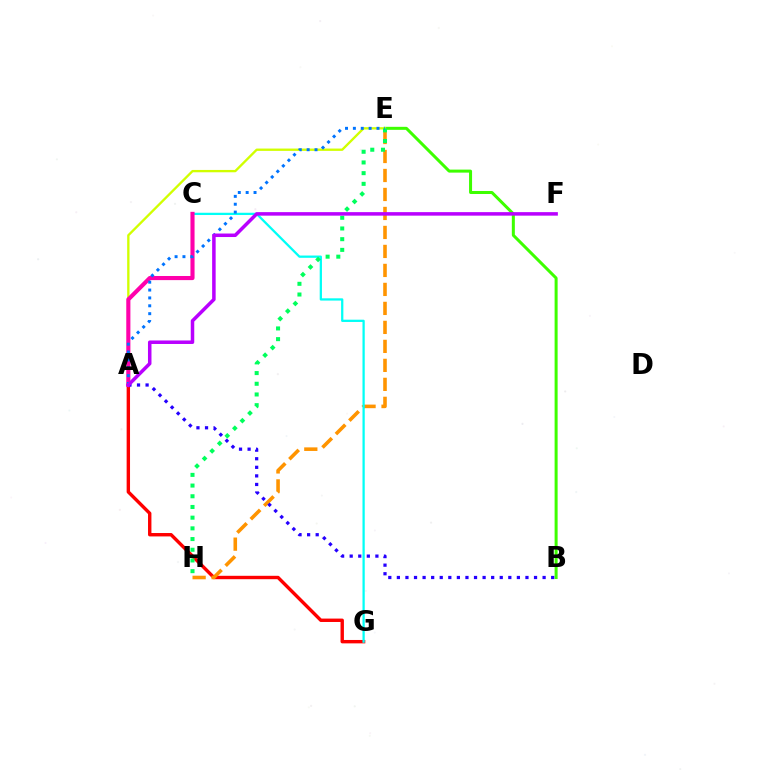{('B', 'E'): [{'color': '#3dff00', 'line_style': 'solid', 'thickness': 2.17}], ('A', 'E'): [{'color': '#d1ff00', 'line_style': 'solid', 'thickness': 1.68}, {'color': '#0074ff', 'line_style': 'dotted', 'thickness': 2.14}], ('A', 'G'): [{'color': '#ff0000', 'line_style': 'solid', 'thickness': 2.45}], ('E', 'H'): [{'color': '#ff9400', 'line_style': 'dashed', 'thickness': 2.58}, {'color': '#00ff5c', 'line_style': 'dotted', 'thickness': 2.91}], ('C', 'G'): [{'color': '#00fff6', 'line_style': 'solid', 'thickness': 1.63}], ('A', 'C'): [{'color': '#ff00ac', 'line_style': 'solid', 'thickness': 2.97}], ('A', 'B'): [{'color': '#2500ff', 'line_style': 'dotted', 'thickness': 2.33}], ('A', 'F'): [{'color': '#b900ff', 'line_style': 'solid', 'thickness': 2.53}]}